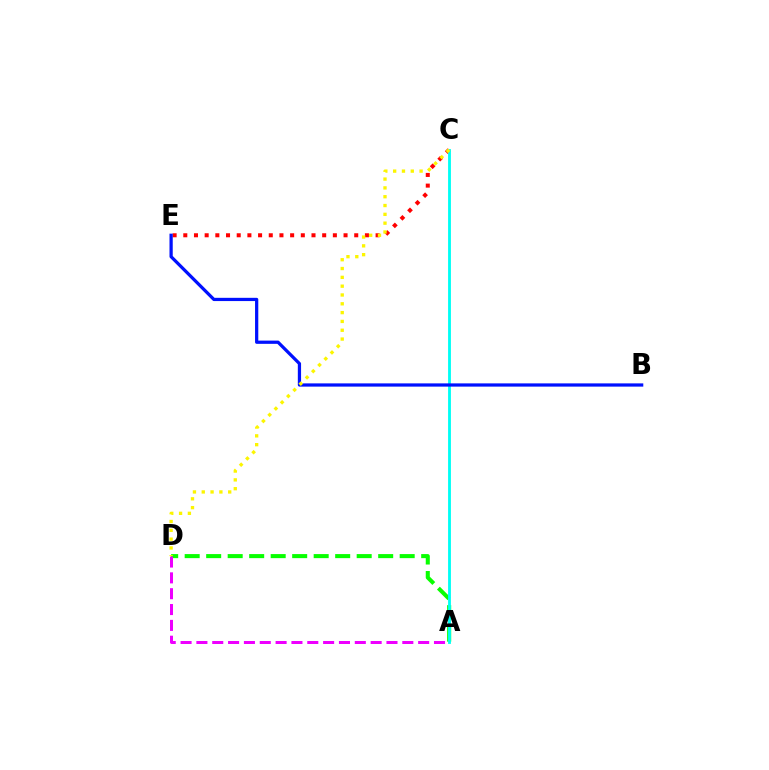{('A', 'D'): [{'color': '#08ff00', 'line_style': 'dashed', 'thickness': 2.92}, {'color': '#ee00ff', 'line_style': 'dashed', 'thickness': 2.15}], ('C', 'E'): [{'color': '#ff0000', 'line_style': 'dotted', 'thickness': 2.9}], ('A', 'C'): [{'color': '#00fff6', 'line_style': 'solid', 'thickness': 2.05}], ('B', 'E'): [{'color': '#0010ff', 'line_style': 'solid', 'thickness': 2.33}], ('C', 'D'): [{'color': '#fcf500', 'line_style': 'dotted', 'thickness': 2.4}]}